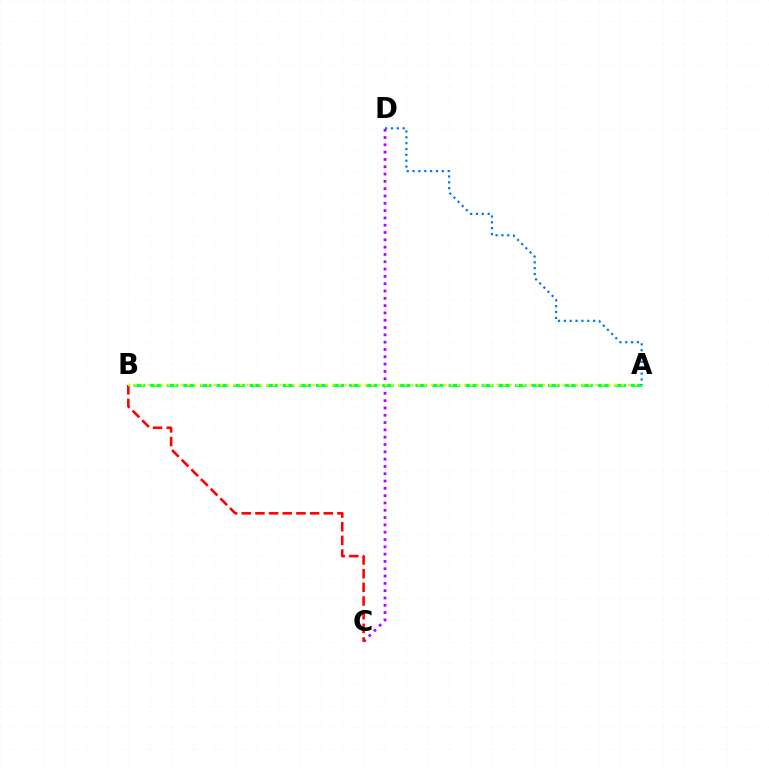{('C', 'D'): [{'color': '#b900ff', 'line_style': 'dotted', 'thickness': 1.99}], ('A', 'B'): [{'color': '#00ff5c', 'line_style': 'dashed', 'thickness': 2.25}, {'color': '#d1ff00', 'line_style': 'dotted', 'thickness': 1.79}], ('B', 'C'): [{'color': '#ff0000', 'line_style': 'dashed', 'thickness': 1.86}], ('A', 'D'): [{'color': '#0074ff', 'line_style': 'dotted', 'thickness': 1.59}]}